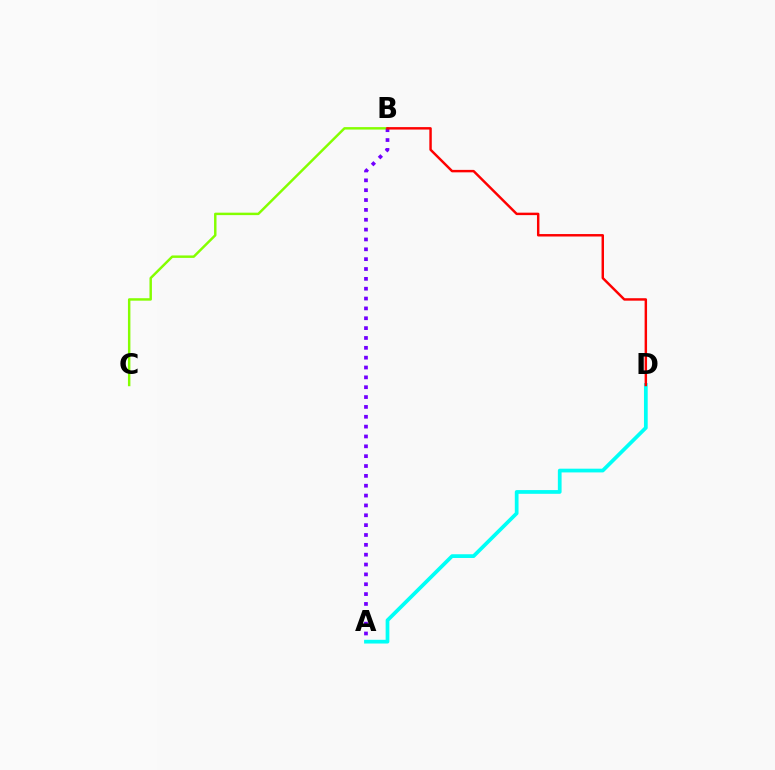{('B', 'C'): [{'color': '#84ff00', 'line_style': 'solid', 'thickness': 1.77}], ('A', 'B'): [{'color': '#7200ff', 'line_style': 'dotted', 'thickness': 2.68}], ('A', 'D'): [{'color': '#00fff6', 'line_style': 'solid', 'thickness': 2.68}], ('B', 'D'): [{'color': '#ff0000', 'line_style': 'solid', 'thickness': 1.76}]}